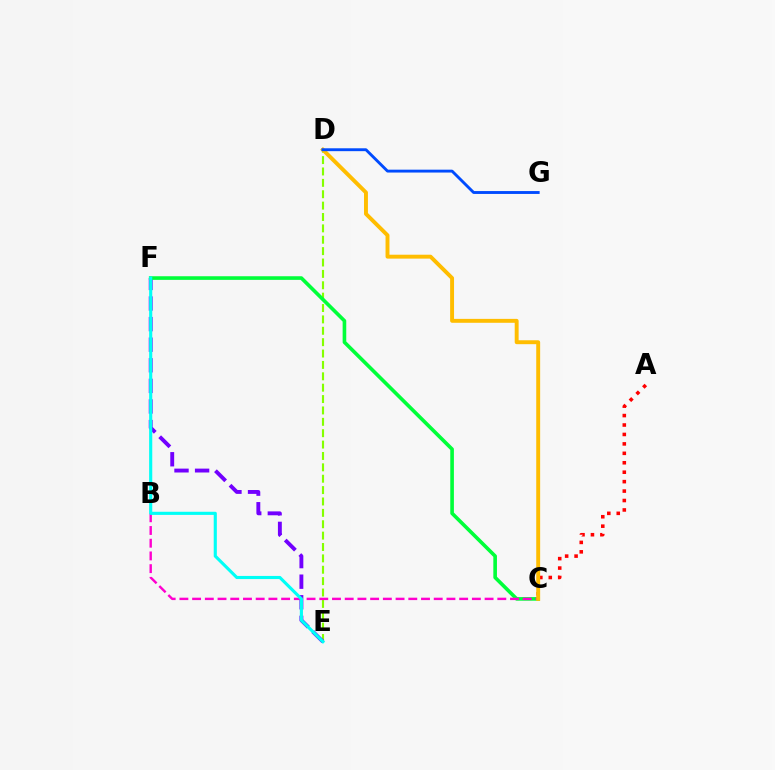{('D', 'E'): [{'color': '#84ff00', 'line_style': 'dashed', 'thickness': 1.55}], ('E', 'F'): [{'color': '#7200ff', 'line_style': 'dashed', 'thickness': 2.8}, {'color': '#00fff6', 'line_style': 'solid', 'thickness': 2.25}], ('C', 'F'): [{'color': '#00ff39', 'line_style': 'solid', 'thickness': 2.61}], ('B', 'C'): [{'color': '#ff00cf', 'line_style': 'dashed', 'thickness': 1.73}], ('A', 'C'): [{'color': '#ff0000', 'line_style': 'dotted', 'thickness': 2.56}], ('C', 'D'): [{'color': '#ffbd00', 'line_style': 'solid', 'thickness': 2.82}], ('D', 'G'): [{'color': '#004bff', 'line_style': 'solid', 'thickness': 2.07}]}